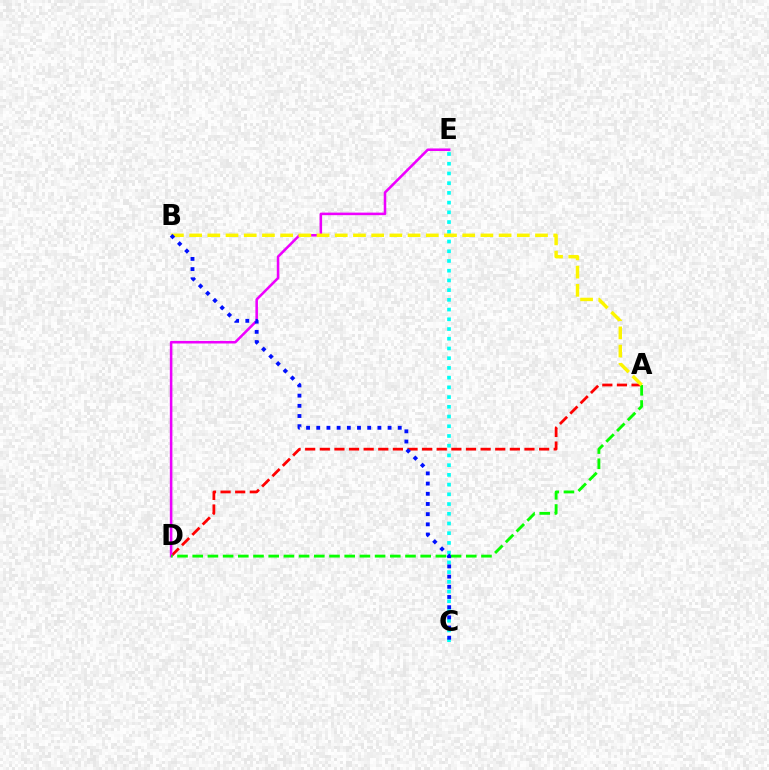{('A', 'D'): [{'color': '#ff0000', 'line_style': 'dashed', 'thickness': 1.99}, {'color': '#08ff00', 'line_style': 'dashed', 'thickness': 2.06}], ('D', 'E'): [{'color': '#ee00ff', 'line_style': 'solid', 'thickness': 1.83}], ('C', 'E'): [{'color': '#00fff6', 'line_style': 'dotted', 'thickness': 2.64}], ('A', 'B'): [{'color': '#fcf500', 'line_style': 'dashed', 'thickness': 2.47}], ('B', 'C'): [{'color': '#0010ff', 'line_style': 'dotted', 'thickness': 2.77}]}